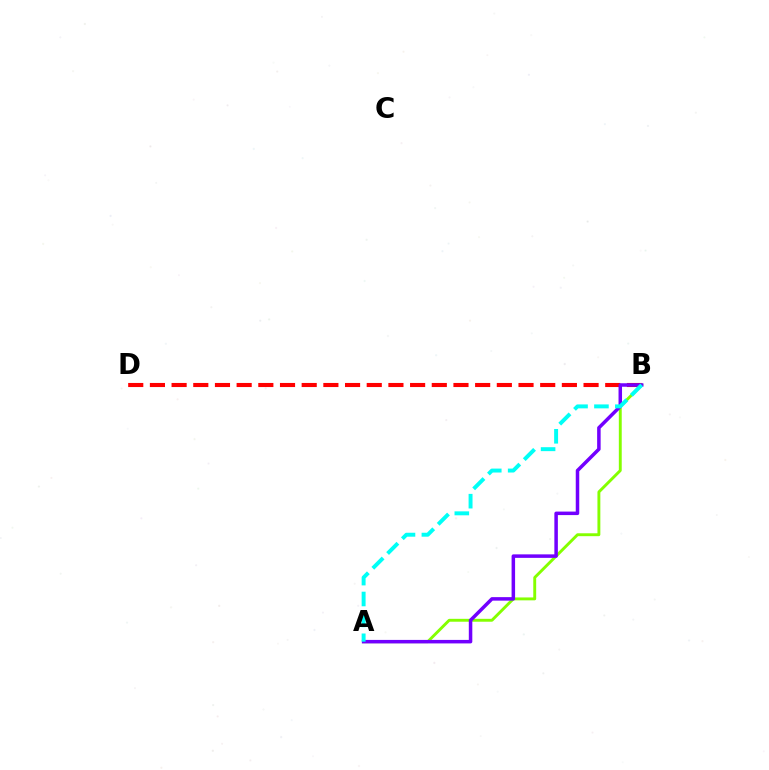{('B', 'D'): [{'color': '#ff0000', 'line_style': 'dashed', 'thickness': 2.95}], ('A', 'B'): [{'color': '#84ff00', 'line_style': 'solid', 'thickness': 2.09}, {'color': '#7200ff', 'line_style': 'solid', 'thickness': 2.52}, {'color': '#00fff6', 'line_style': 'dashed', 'thickness': 2.84}]}